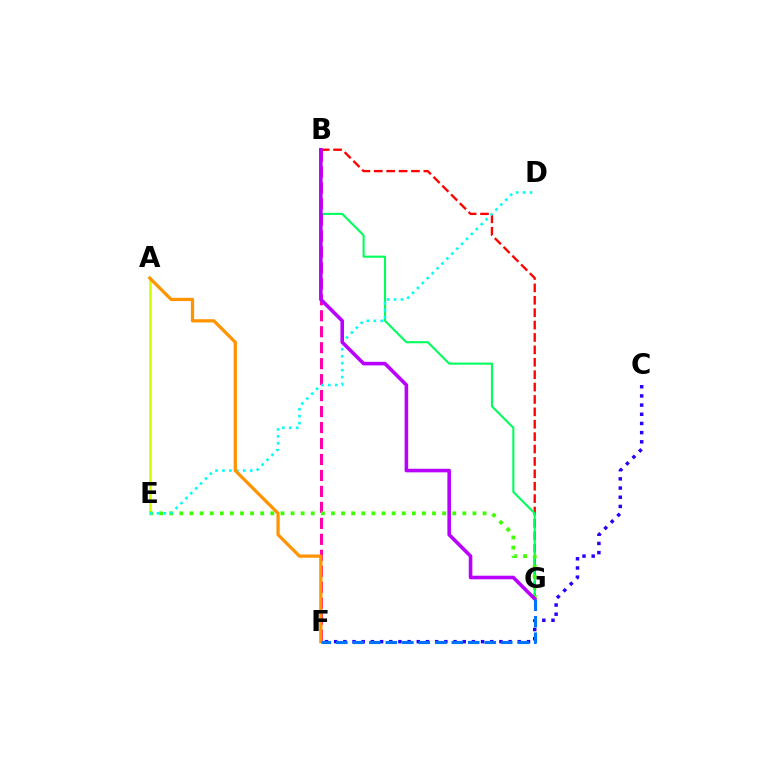{('A', 'E'): [{'color': '#d1ff00', 'line_style': 'solid', 'thickness': 1.91}], ('B', 'G'): [{'color': '#ff0000', 'line_style': 'dashed', 'thickness': 1.68}, {'color': '#00ff5c', 'line_style': 'solid', 'thickness': 1.51}, {'color': '#b900ff', 'line_style': 'solid', 'thickness': 2.58}], ('B', 'F'): [{'color': '#ff00ac', 'line_style': 'dashed', 'thickness': 2.17}], ('C', 'F'): [{'color': '#2500ff', 'line_style': 'dotted', 'thickness': 2.49}], ('E', 'G'): [{'color': '#3dff00', 'line_style': 'dotted', 'thickness': 2.75}], ('D', 'E'): [{'color': '#00fff6', 'line_style': 'dotted', 'thickness': 1.88}], ('A', 'F'): [{'color': '#ff9400', 'line_style': 'solid', 'thickness': 2.34}], ('F', 'G'): [{'color': '#0074ff', 'line_style': 'dashed', 'thickness': 2.24}]}